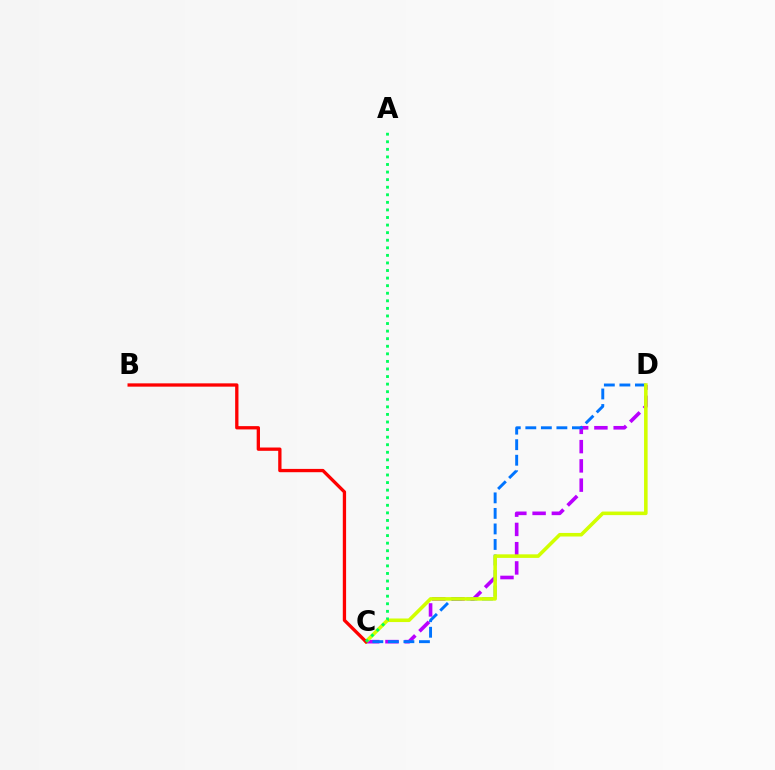{('C', 'D'): [{'color': '#b900ff', 'line_style': 'dashed', 'thickness': 2.62}, {'color': '#0074ff', 'line_style': 'dashed', 'thickness': 2.11}, {'color': '#d1ff00', 'line_style': 'solid', 'thickness': 2.57}], ('B', 'C'): [{'color': '#ff0000', 'line_style': 'solid', 'thickness': 2.38}], ('A', 'C'): [{'color': '#00ff5c', 'line_style': 'dotted', 'thickness': 2.06}]}